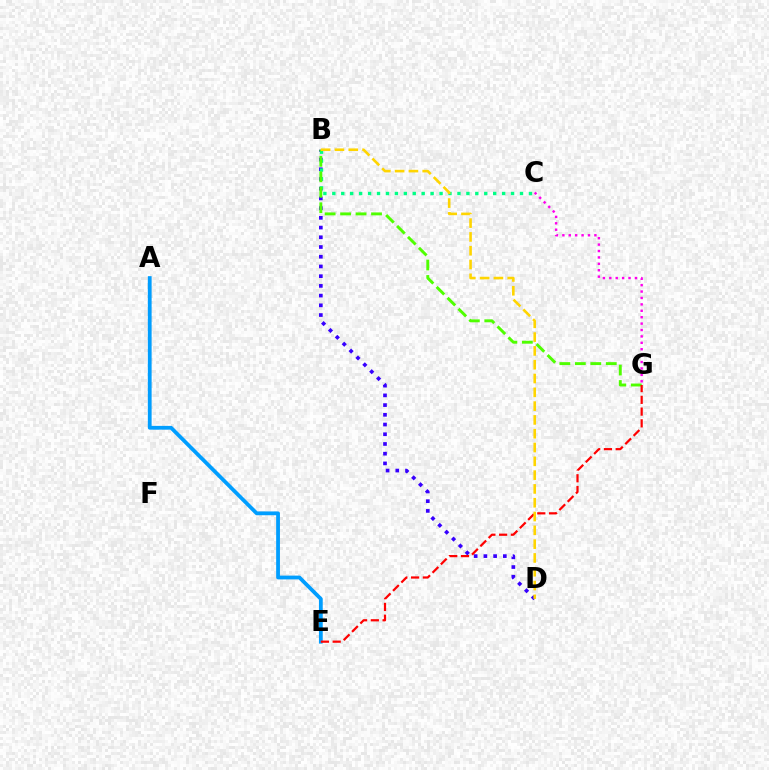{('B', 'D'): [{'color': '#3700ff', 'line_style': 'dotted', 'thickness': 2.64}, {'color': '#ffd500', 'line_style': 'dashed', 'thickness': 1.88}], ('B', 'C'): [{'color': '#00ff86', 'line_style': 'dotted', 'thickness': 2.43}], ('C', 'G'): [{'color': '#ff00ed', 'line_style': 'dotted', 'thickness': 1.74}], ('B', 'G'): [{'color': '#4fff00', 'line_style': 'dashed', 'thickness': 2.1}], ('A', 'E'): [{'color': '#009eff', 'line_style': 'solid', 'thickness': 2.73}], ('E', 'G'): [{'color': '#ff0000', 'line_style': 'dashed', 'thickness': 1.6}]}